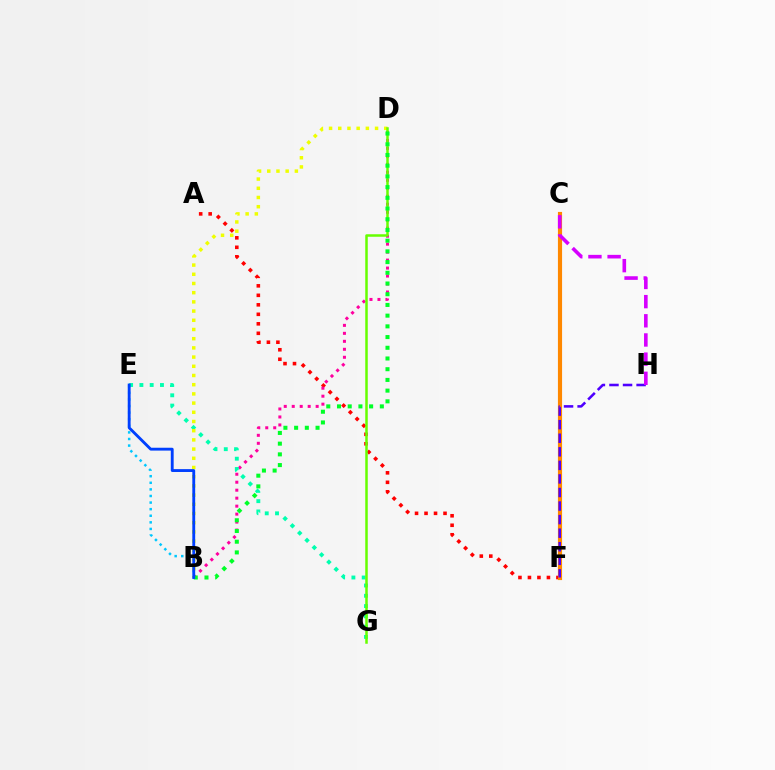{('A', 'F'): [{'color': '#ff0000', 'line_style': 'dotted', 'thickness': 2.58}], ('C', 'F'): [{'color': '#ff8800', 'line_style': 'solid', 'thickness': 2.99}], ('B', 'D'): [{'color': '#ff00a0', 'line_style': 'dotted', 'thickness': 2.17}, {'color': '#eeff00', 'line_style': 'dotted', 'thickness': 2.5}, {'color': '#00ff27', 'line_style': 'dotted', 'thickness': 2.91}], ('E', 'G'): [{'color': '#00ffaf', 'line_style': 'dotted', 'thickness': 2.79}], ('B', 'E'): [{'color': '#00c7ff', 'line_style': 'dotted', 'thickness': 1.79}, {'color': '#003fff', 'line_style': 'solid', 'thickness': 2.06}], ('F', 'H'): [{'color': '#4f00ff', 'line_style': 'dashed', 'thickness': 1.84}], ('D', 'G'): [{'color': '#66ff00', 'line_style': 'solid', 'thickness': 1.81}], ('C', 'H'): [{'color': '#d600ff', 'line_style': 'dashed', 'thickness': 2.6}]}